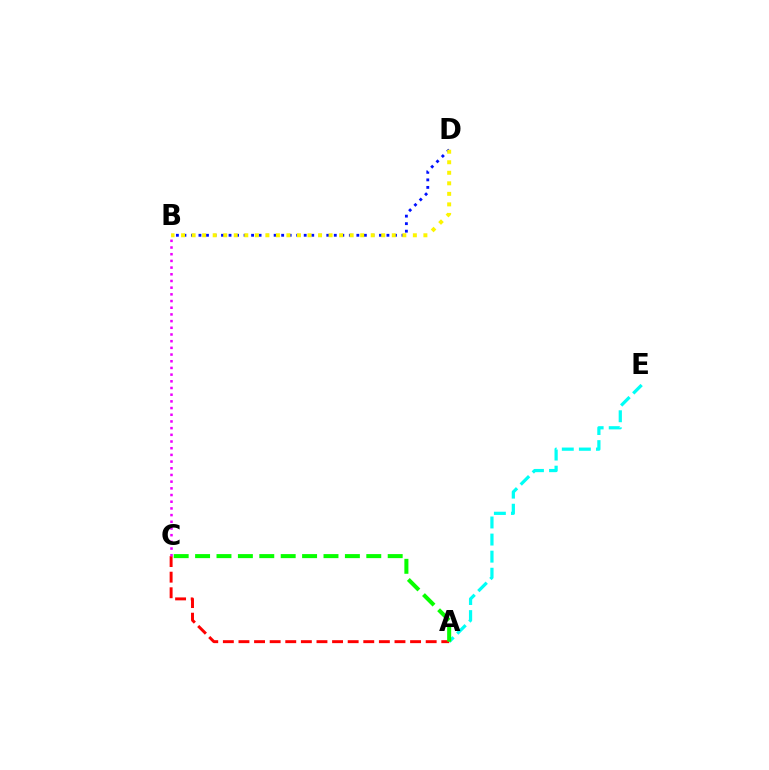{('B', 'D'): [{'color': '#0010ff', 'line_style': 'dotted', 'thickness': 2.04}, {'color': '#fcf500', 'line_style': 'dotted', 'thickness': 2.86}], ('A', 'E'): [{'color': '#00fff6', 'line_style': 'dashed', 'thickness': 2.32}], ('A', 'C'): [{'color': '#ff0000', 'line_style': 'dashed', 'thickness': 2.12}, {'color': '#08ff00', 'line_style': 'dashed', 'thickness': 2.91}], ('B', 'C'): [{'color': '#ee00ff', 'line_style': 'dotted', 'thickness': 1.82}]}